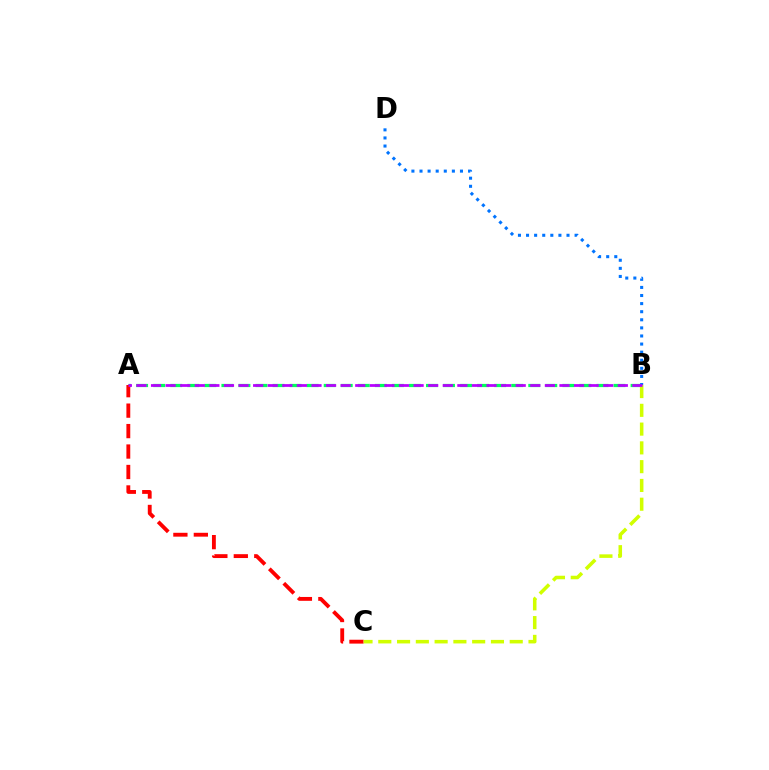{('A', 'B'): [{'color': '#00ff5c', 'line_style': 'dashed', 'thickness': 2.32}, {'color': '#b900ff', 'line_style': 'dashed', 'thickness': 1.98}], ('A', 'C'): [{'color': '#ff0000', 'line_style': 'dashed', 'thickness': 2.78}], ('B', 'D'): [{'color': '#0074ff', 'line_style': 'dotted', 'thickness': 2.2}], ('B', 'C'): [{'color': '#d1ff00', 'line_style': 'dashed', 'thickness': 2.55}]}